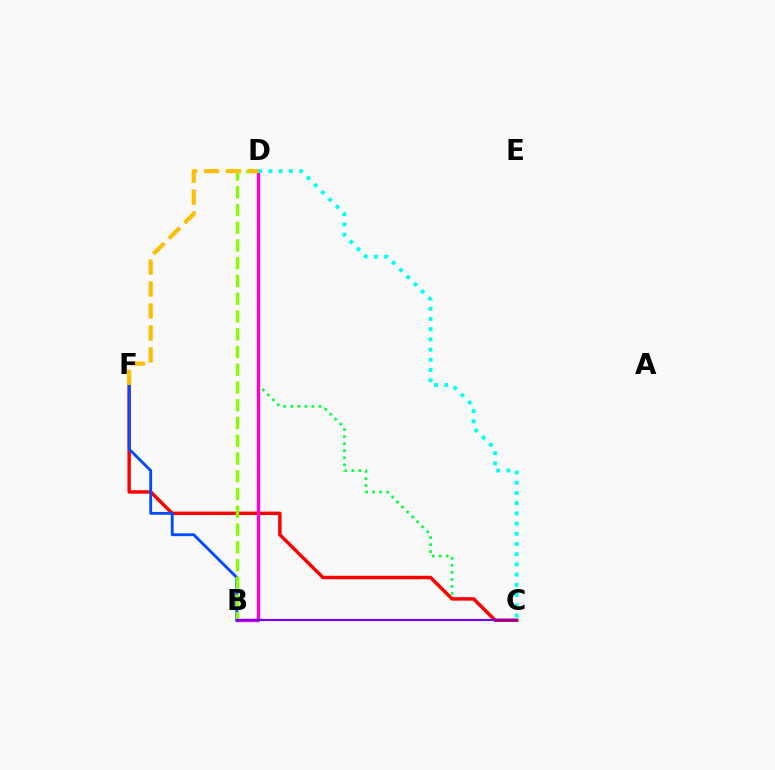{('C', 'D'): [{'color': '#00ff39', 'line_style': 'dotted', 'thickness': 1.91}, {'color': '#00fff6', 'line_style': 'dotted', 'thickness': 2.77}], ('C', 'F'): [{'color': '#ff0000', 'line_style': 'solid', 'thickness': 2.48}], ('B', 'D'): [{'color': '#ff00cf', 'line_style': 'solid', 'thickness': 2.43}, {'color': '#84ff00', 'line_style': 'dashed', 'thickness': 2.41}], ('B', 'F'): [{'color': '#004bff', 'line_style': 'solid', 'thickness': 2.05}], ('B', 'C'): [{'color': '#7200ff', 'line_style': 'solid', 'thickness': 1.52}], ('D', 'F'): [{'color': '#ffbd00', 'line_style': 'dashed', 'thickness': 2.98}]}